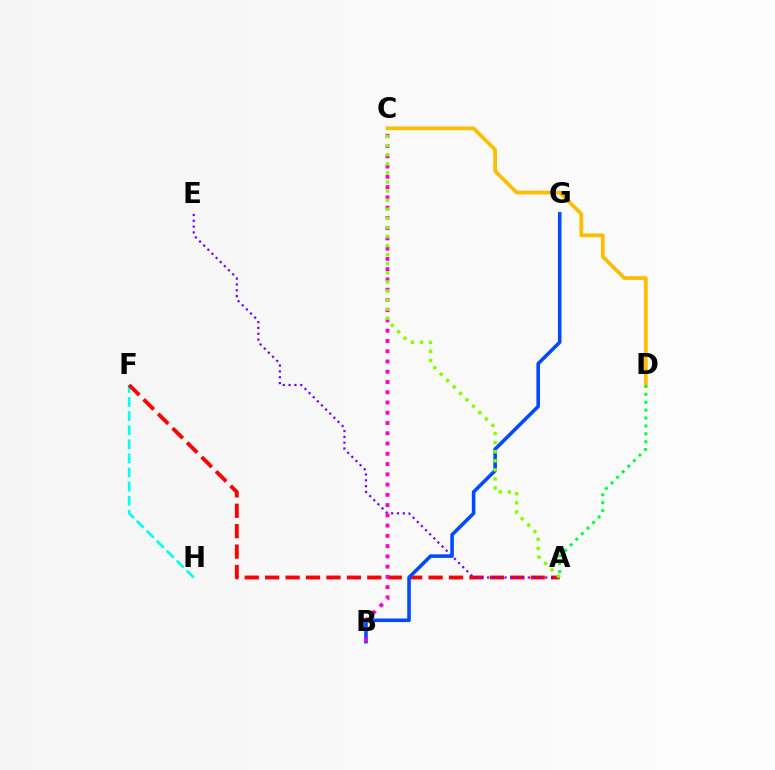{('C', 'D'): [{'color': '#ffbd00', 'line_style': 'solid', 'thickness': 2.71}], ('F', 'H'): [{'color': '#00fff6', 'line_style': 'dashed', 'thickness': 1.92}], ('A', 'F'): [{'color': '#ff0000', 'line_style': 'dashed', 'thickness': 2.77}], ('A', 'E'): [{'color': '#7200ff', 'line_style': 'dotted', 'thickness': 1.58}], ('B', 'G'): [{'color': '#004bff', 'line_style': 'solid', 'thickness': 2.58}], ('B', 'C'): [{'color': '#ff00cf', 'line_style': 'dotted', 'thickness': 2.79}], ('A', 'D'): [{'color': '#00ff39', 'line_style': 'dotted', 'thickness': 2.14}], ('A', 'C'): [{'color': '#84ff00', 'line_style': 'dotted', 'thickness': 2.47}]}